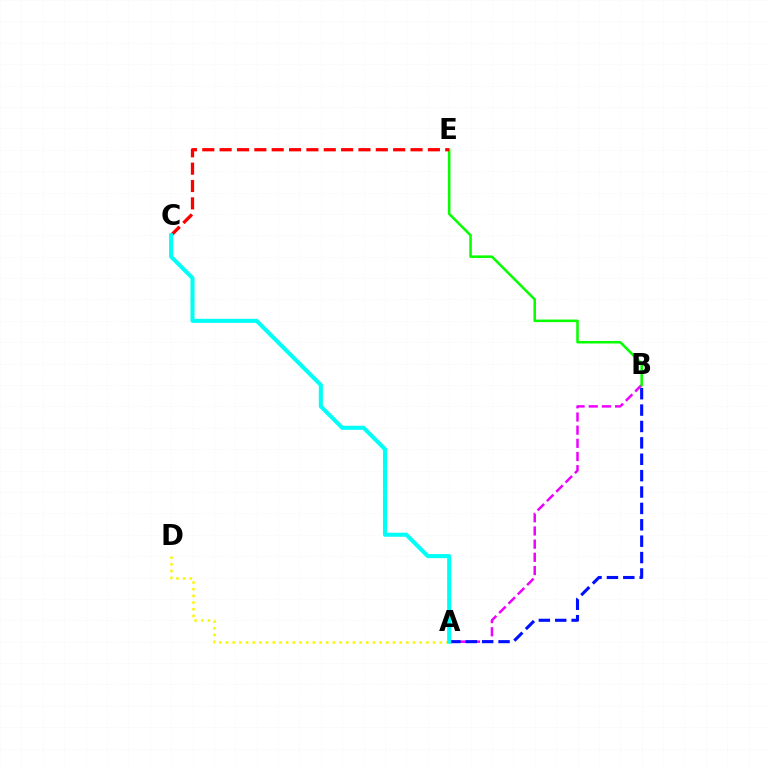{('A', 'B'): [{'color': '#ee00ff', 'line_style': 'dashed', 'thickness': 1.79}, {'color': '#0010ff', 'line_style': 'dashed', 'thickness': 2.23}], ('B', 'E'): [{'color': '#08ff00', 'line_style': 'solid', 'thickness': 1.83}], ('A', 'D'): [{'color': '#fcf500', 'line_style': 'dotted', 'thickness': 1.81}], ('C', 'E'): [{'color': '#ff0000', 'line_style': 'dashed', 'thickness': 2.36}], ('A', 'C'): [{'color': '#00fff6', 'line_style': 'solid', 'thickness': 2.93}]}